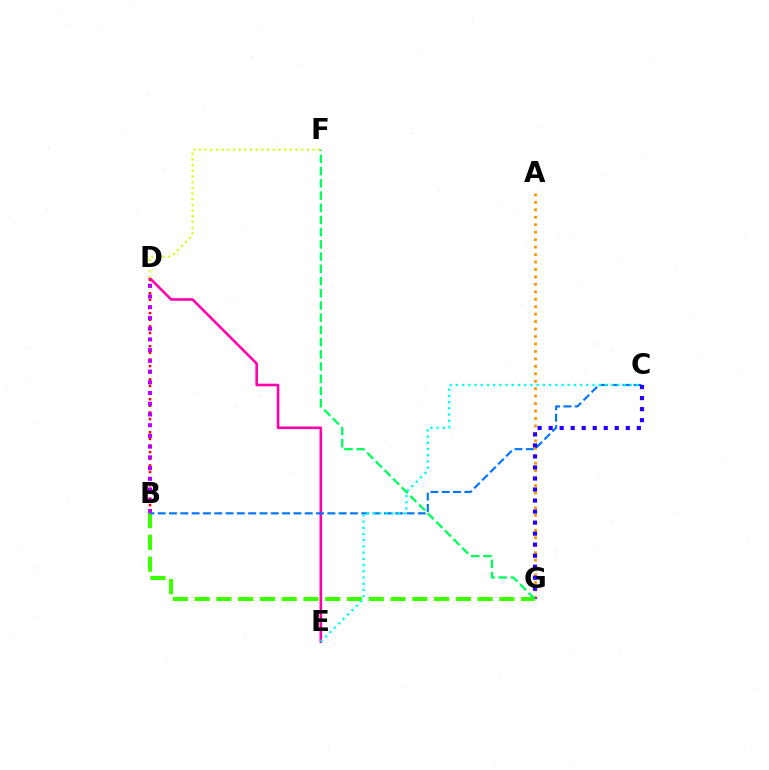{('B', 'D'): [{'color': '#ff0000', 'line_style': 'dotted', 'thickness': 1.8}, {'color': '#b900ff', 'line_style': 'dotted', 'thickness': 2.91}], ('D', 'E'): [{'color': '#ff00ac', 'line_style': 'solid', 'thickness': 1.87}], ('A', 'G'): [{'color': '#ff9400', 'line_style': 'dotted', 'thickness': 2.03}], ('B', 'G'): [{'color': '#3dff00', 'line_style': 'dashed', 'thickness': 2.96}], ('B', 'C'): [{'color': '#0074ff', 'line_style': 'dashed', 'thickness': 1.54}], ('C', 'G'): [{'color': '#2500ff', 'line_style': 'dotted', 'thickness': 3.0}], ('D', 'F'): [{'color': '#d1ff00', 'line_style': 'dotted', 'thickness': 1.54}], ('C', 'E'): [{'color': '#00fff6', 'line_style': 'dotted', 'thickness': 1.69}], ('F', 'G'): [{'color': '#00ff5c', 'line_style': 'dashed', 'thickness': 1.66}]}